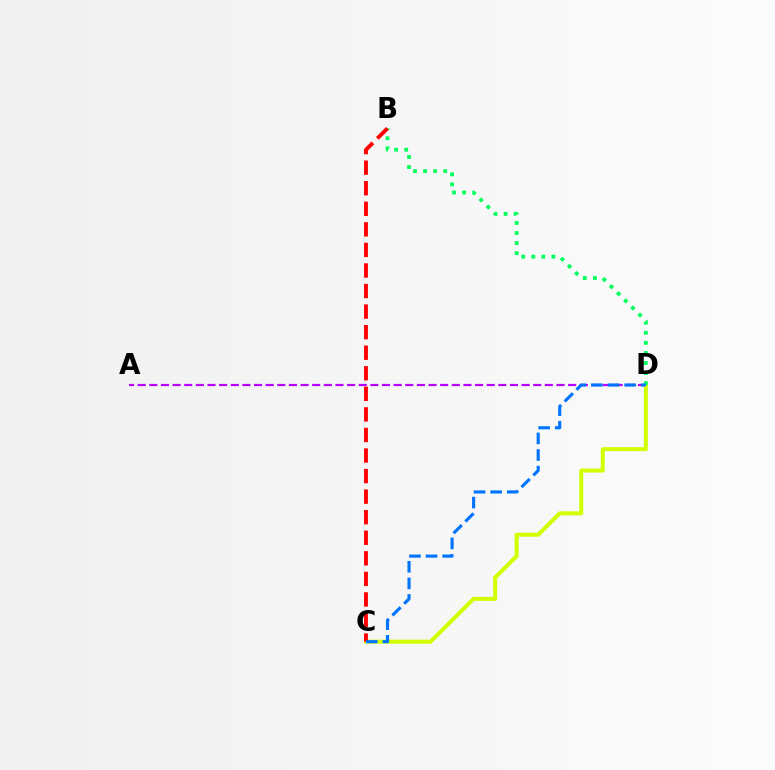{('A', 'D'): [{'color': '#b900ff', 'line_style': 'dashed', 'thickness': 1.58}], ('C', 'D'): [{'color': '#d1ff00', 'line_style': 'solid', 'thickness': 2.89}, {'color': '#0074ff', 'line_style': 'dashed', 'thickness': 2.25}], ('B', 'D'): [{'color': '#00ff5c', 'line_style': 'dotted', 'thickness': 2.73}], ('B', 'C'): [{'color': '#ff0000', 'line_style': 'dashed', 'thickness': 2.79}]}